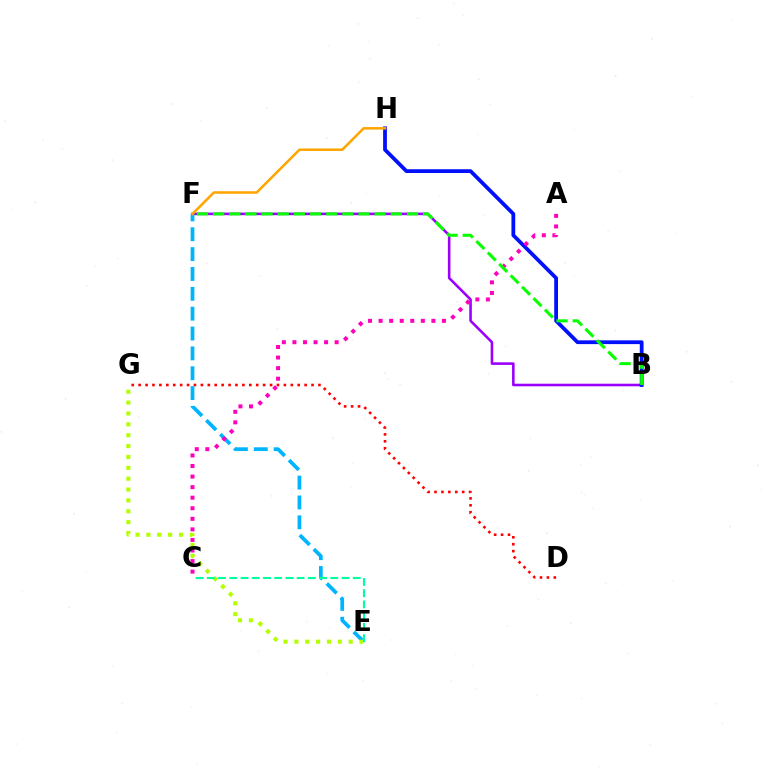{('B', 'F'): [{'color': '#9b00ff', 'line_style': 'solid', 'thickness': 1.86}, {'color': '#08ff00', 'line_style': 'dashed', 'thickness': 2.19}], ('E', 'F'): [{'color': '#00b5ff', 'line_style': 'dashed', 'thickness': 2.7}], ('B', 'H'): [{'color': '#0010ff', 'line_style': 'solid', 'thickness': 2.72}], ('F', 'H'): [{'color': '#ffa500', 'line_style': 'solid', 'thickness': 1.82}], ('A', 'C'): [{'color': '#ff00bd', 'line_style': 'dotted', 'thickness': 2.87}], ('E', 'G'): [{'color': '#b3ff00', 'line_style': 'dotted', 'thickness': 2.95}], ('D', 'G'): [{'color': '#ff0000', 'line_style': 'dotted', 'thickness': 1.88}], ('C', 'E'): [{'color': '#00ff9d', 'line_style': 'dashed', 'thickness': 1.52}]}